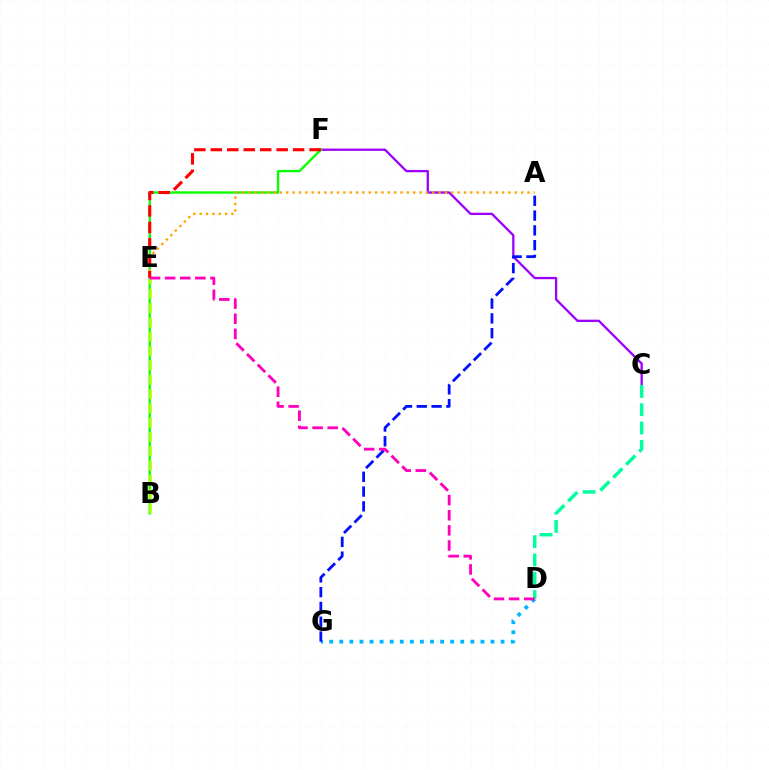{('C', 'F'): [{'color': '#9b00ff', 'line_style': 'solid', 'thickness': 1.65}], ('B', 'F'): [{'color': '#08ff00', 'line_style': 'solid', 'thickness': 1.68}], ('D', 'G'): [{'color': '#00b5ff', 'line_style': 'dotted', 'thickness': 2.74}], ('C', 'D'): [{'color': '#00ff9d', 'line_style': 'dashed', 'thickness': 2.49}], ('B', 'E'): [{'color': '#b3ff00', 'line_style': 'dashed', 'thickness': 1.94}], ('A', 'E'): [{'color': '#ffa500', 'line_style': 'dotted', 'thickness': 1.72}], ('E', 'F'): [{'color': '#ff0000', 'line_style': 'dashed', 'thickness': 2.24}], ('A', 'G'): [{'color': '#0010ff', 'line_style': 'dashed', 'thickness': 2.01}], ('D', 'E'): [{'color': '#ff00bd', 'line_style': 'dashed', 'thickness': 2.05}]}